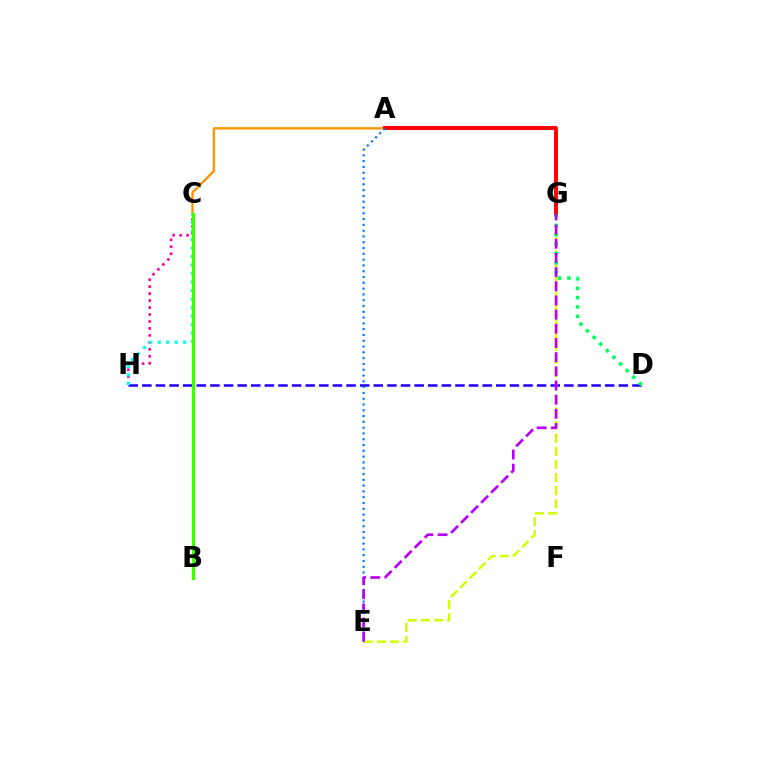{('A', 'C'): [{'color': '#ff9400', 'line_style': 'solid', 'thickness': 1.68}], ('D', 'H'): [{'color': '#2500ff', 'line_style': 'dashed', 'thickness': 1.85}], ('A', 'G'): [{'color': '#ff0000', 'line_style': 'solid', 'thickness': 2.83}], ('C', 'H'): [{'color': '#ff00ac', 'line_style': 'dotted', 'thickness': 1.89}, {'color': '#00fff6', 'line_style': 'dotted', 'thickness': 2.31}], ('A', 'E'): [{'color': '#0074ff', 'line_style': 'dotted', 'thickness': 1.57}], ('E', 'G'): [{'color': '#d1ff00', 'line_style': 'dashed', 'thickness': 1.78}, {'color': '#b900ff', 'line_style': 'dashed', 'thickness': 1.93}], ('D', 'G'): [{'color': '#00ff5c', 'line_style': 'dotted', 'thickness': 2.54}], ('B', 'C'): [{'color': '#3dff00', 'line_style': 'solid', 'thickness': 2.26}]}